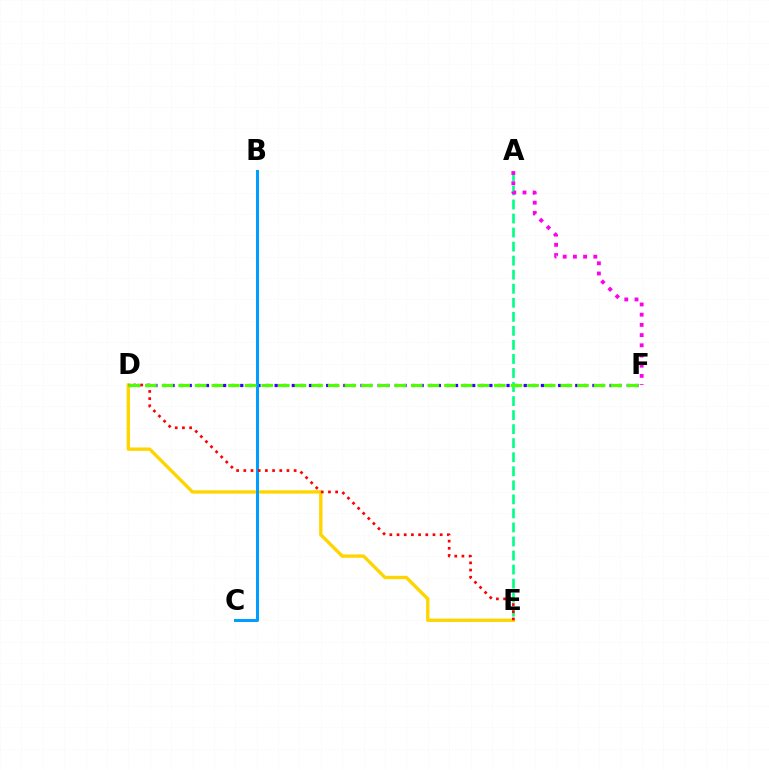{('A', 'E'): [{'color': '#00ff86', 'line_style': 'dashed', 'thickness': 1.91}], ('D', 'F'): [{'color': '#3700ff', 'line_style': 'dotted', 'thickness': 2.33}, {'color': '#4fff00', 'line_style': 'dashed', 'thickness': 2.26}], ('D', 'E'): [{'color': '#ffd500', 'line_style': 'solid', 'thickness': 2.43}, {'color': '#ff0000', 'line_style': 'dotted', 'thickness': 1.95}], ('B', 'C'): [{'color': '#009eff', 'line_style': 'solid', 'thickness': 2.15}], ('A', 'F'): [{'color': '#ff00ed', 'line_style': 'dotted', 'thickness': 2.77}]}